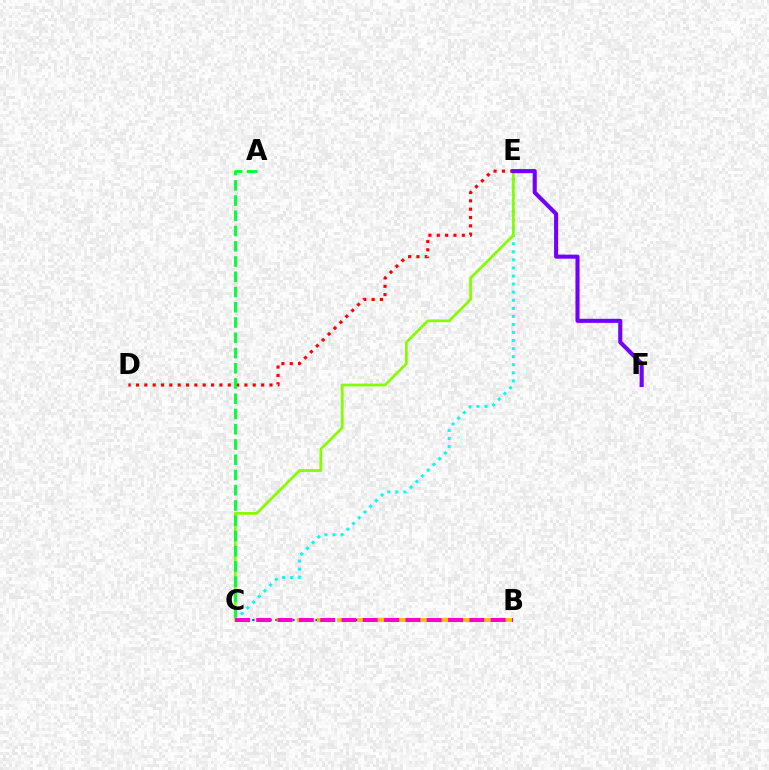{('D', 'E'): [{'color': '#ff0000', 'line_style': 'dotted', 'thickness': 2.27}], ('B', 'C'): [{'color': '#004bff', 'line_style': 'dotted', 'thickness': 1.56}, {'color': '#ffbd00', 'line_style': 'dashed', 'thickness': 2.75}, {'color': '#ff00cf', 'line_style': 'dashed', 'thickness': 2.89}], ('C', 'E'): [{'color': '#00fff6', 'line_style': 'dotted', 'thickness': 2.19}, {'color': '#84ff00', 'line_style': 'solid', 'thickness': 1.99}], ('A', 'C'): [{'color': '#00ff39', 'line_style': 'dashed', 'thickness': 2.07}], ('E', 'F'): [{'color': '#7200ff', 'line_style': 'solid', 'thickness': 2.94}]}